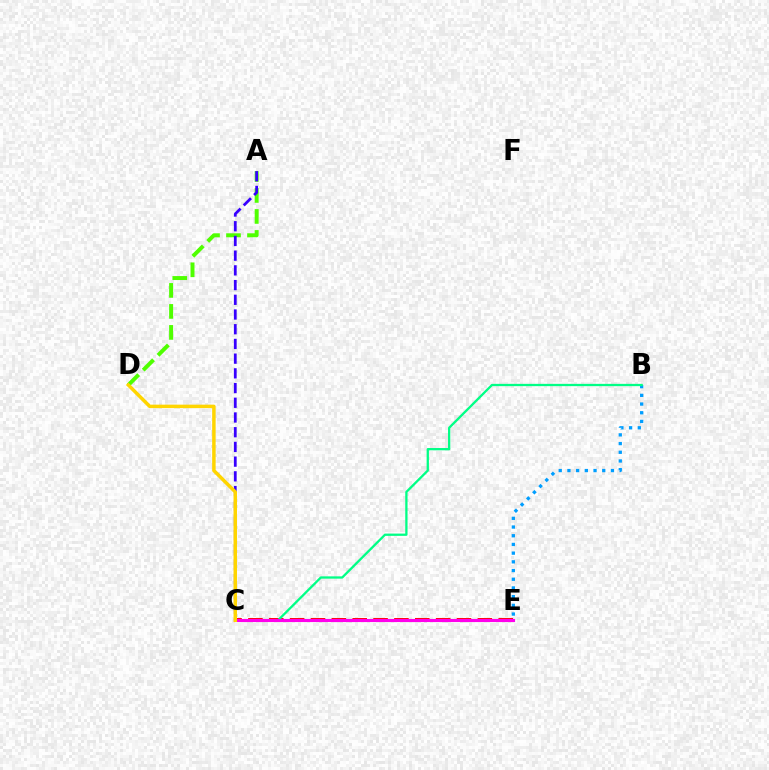{('A', 'D'): [{'color': '#4fff00', 'line_style': 'dashed', 'thickness': 2.85}], ('B', 'E'): [{'color': '#009eff', 'line_style': 'dotted', 'thickness': 2.36}], ('C', 'E'): [{'color': '#ff0000', 'line_style': 'dashed', 'thickness': 2.83}, {'color': '#ff00ed', 'line_style': 'solid', 'thickness': 2.25}], ('B', 'C'): [{'color': '#00ff86', 'line_style': 'solid', 'thickness': 1.65}], ('A', 'C'): [{'color': '#3700ff', 'line_style': 'dashed', 'thickness': 2.0}], ('C', 'D'): [{'color': '#ffd500', 'line_style': 'solid', 'thickness': 2.5}]}